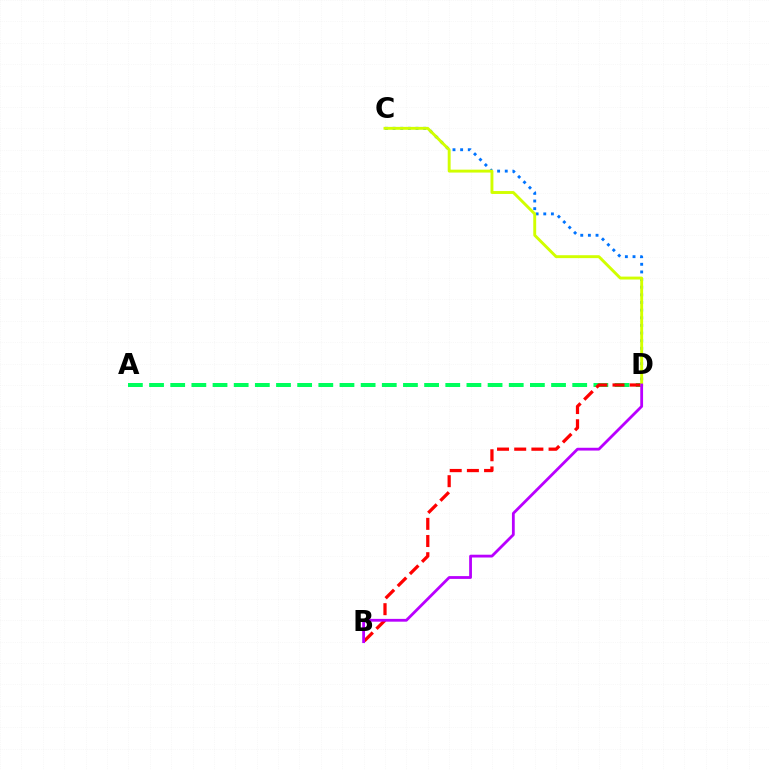{('C', 'D'): [{'color': '#0074ff', 'line_style': 'dotted', 'thickness': 2.08}, {'color': '#d1ff00', 'line_style': 'solid', 'thickness': 2.09}], ('A', 'D'): [{'color': '#00ff5c', 'line_style': 'dashed', 'thickness': 2.87}], ('B', 'D'): [{'color': '#ff0000', 'line_style': 'dashed', 'thickness': 2.33}, {'color': '#b900ff', 'line_style': 'solid', 'thickness': 2.02}]}